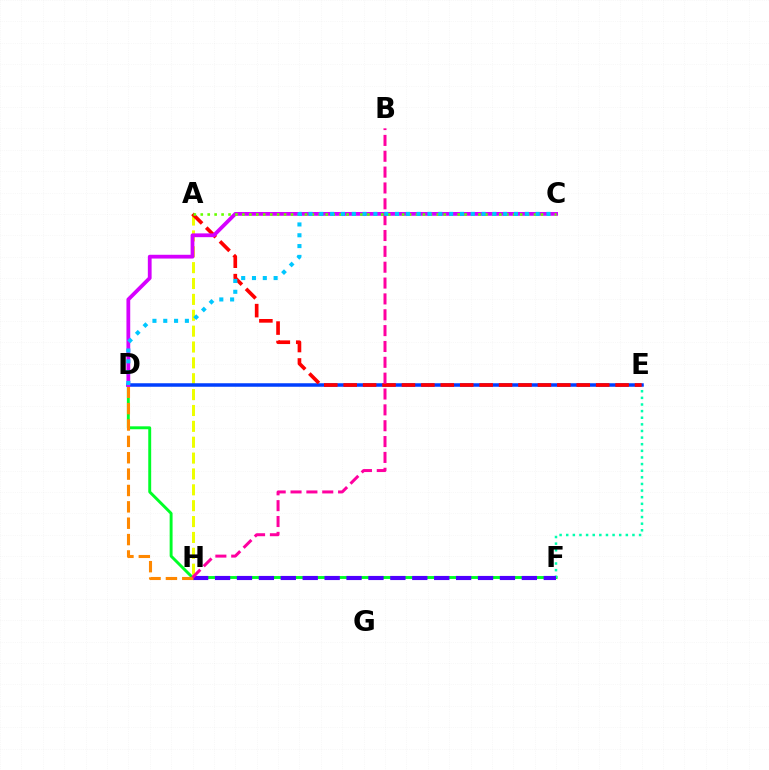{('A', 'H'): [{'color': '#eeff00', 'line_style': 'dashed', 'thickness': 2.16}], ('D', 'F'): [{'color': '#00ff27', 'line_style': 'solid', 'thickness': 2.1}], ('E', 'F'): [{'color': '#00ffaf', 'line_style': 'dotted', 'thickness': 1.8}], ('F', 'H'): [{'color': '#4f00ff', 'line_style': 'dashed', 'thickness': 2.98}], ('D', 'E'): [{'color': '#003fff', 'line_style': 'solid', 'thickness': 2.52}], ('D', 'H'): [{'color': '#ff8800', 'line_style': 'dashed', 'thickness': 2.22}], ('A', 'E'): [{'color': '#ff0000', 'line_style': 'dashed', 'thickness': 2.64}], ('C', 'D'): [{'color': '#d600ff', 'line_style': 'solid', 'thickness': 2.72}, {'color': '#00c7ff', 'line_style': 'dotted', 'thickness': 2.94}], ('A', 'C'): [{'color': '#66ff00', 'line_style': 'dotted', 'thickness': 1.89}], ('B', 'H'): [{'color': '#ff00a0', 'line_style': 'dashed', 'thickness': 2.15}]}